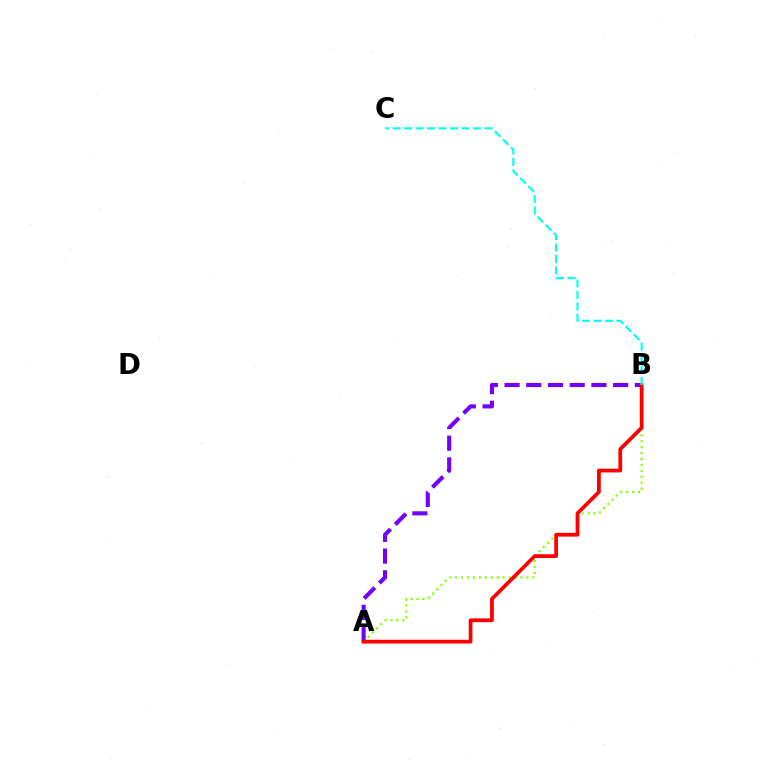{('A', 'B'): [{'color': '#84ff00', 'line_style': 'dotted', 'thickness': 1.61}, {'color': '#7200ff', 'line_style': 'dashed', 'thickness': 2.95}, {'color': '#ff0000', 'line_style': 'solid', 'thickness': 2.71}], ('B', 'C'): [{'color': '#00fff6', 'line_style': 'dashed', 'thickness': 1.56}]}